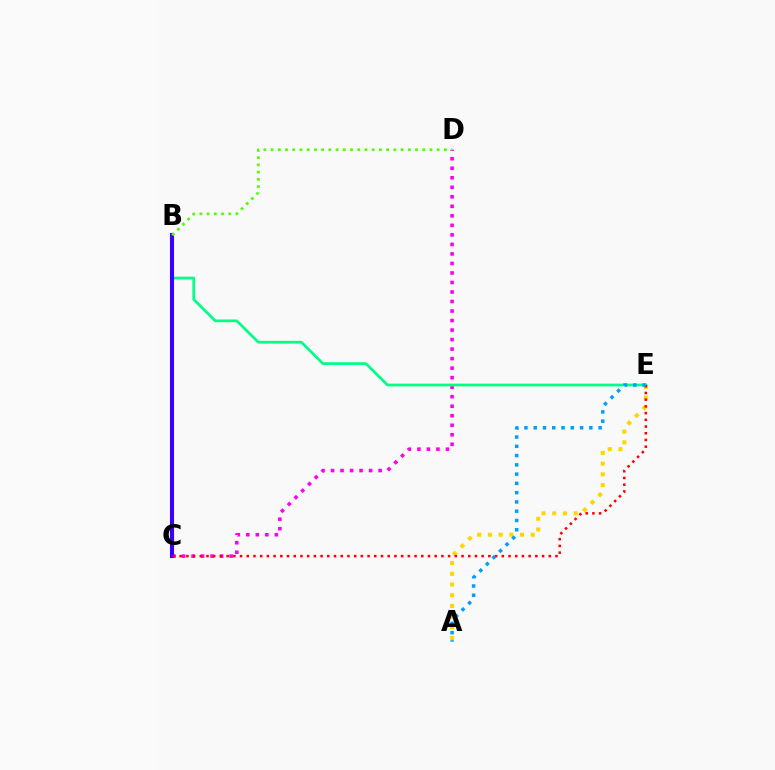{('C', 'D'): [{'color': '#ff00ed', 'line_style': 'dotted', 'thickness': 2.59}], ('B', 'E'): [{'color': '#00ff86', 'line_style': 'solid', 'thickness': 1.97}], ('B', 'C'): [{'color': '#3700ff', 'line_style': 'solid', 'thickness': 2.94}], ('A', 'E'): [{'color': '#ffd500', 'line_style': 'dotted', 'thickness': 2.91}, {'color': '#009eff', 'line_style': 'dotted', 'thickness': 2.52}], ('B', 'D'): [{'color': '#4fff00', 'line_style': 'dotted', 'thickness': 1.96}], ('C', 'E'): [{'color': '#ff0000', 'line_style': 'dotted', 'thickness': 1.82}]}